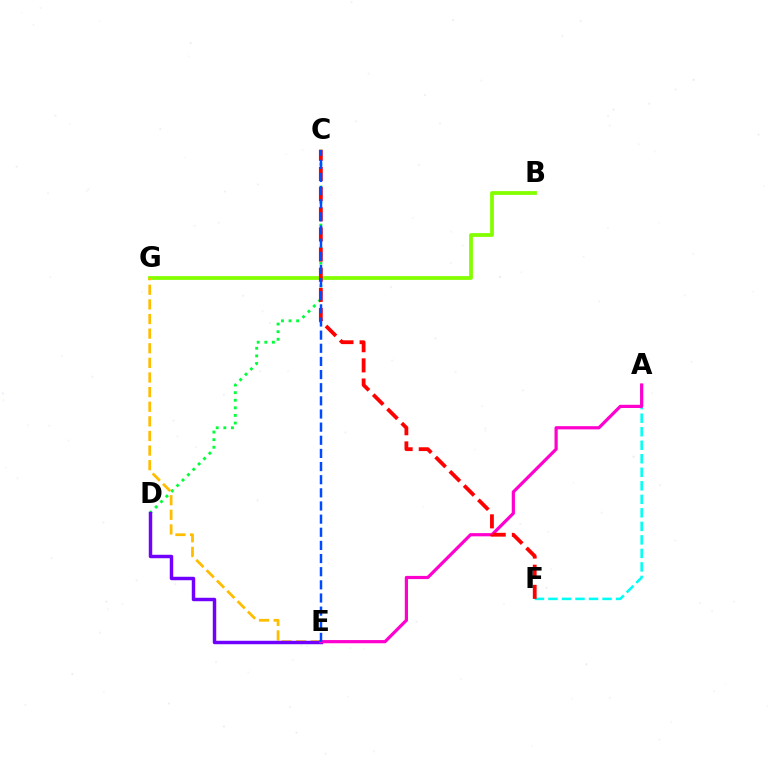{('B', 'G'): [{'color': '#84ff00', 'line_style': 'solid', 'thickness': 2.72}], ('C', 'D'): [{'color': '#00ff39', 'line_style': 'dotted', 'thickness': 2.07}], ('A', 'F'): [{'color': '#00fff6', 'line_style': 'dashed', 'thickness': 1.84}], ('E', 'G'): [{'color': '#ffbd00', 'line_style': 'dashed', 'thickness': 1.99}], ('D', 'E'): [{'color': '#7200ff', 'line_style': 'solid', 'thickness': 2.48}], ('A', 'E'): [{'color': '#ff00cf', 'line_style': 'solid', 'thickness': 2.3}], ('C', 'F'): [{'color': '#ff0000', 'line_style': 'dashed', 'thickness': 2.74}], ('C', 'E'): [{'color': '#004bff', 'line_style': 'dashed', 'thickness': 1.79}]}